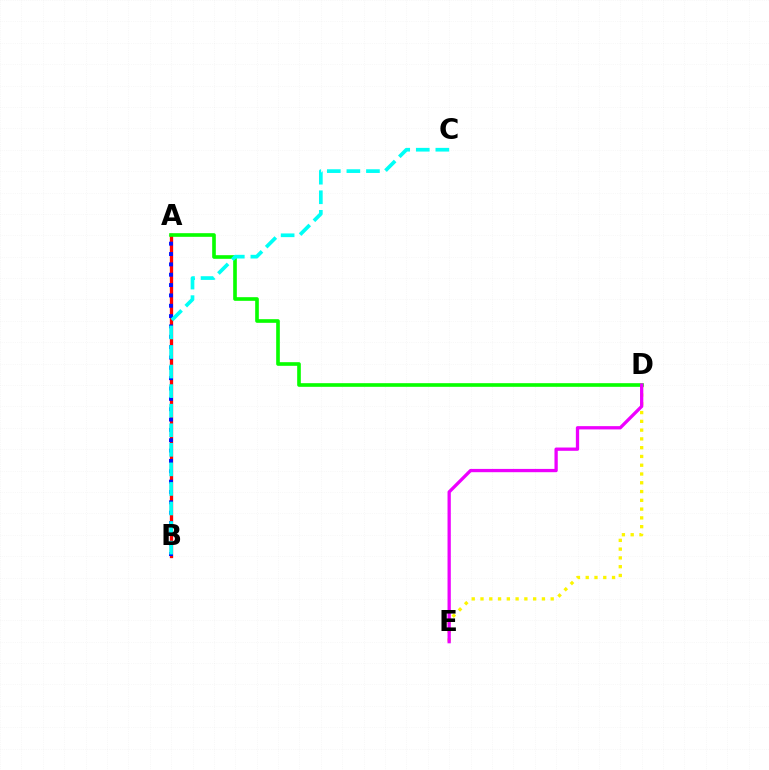{('A', 'B'): [{'color': '#ff0000', 'line_style': 'solid', 'thickness': 2.37}, {'color': '#0010ff', 'line_style': 'dotted', 'thickness': 2.81}], ('D', 'E'): [{'color': '#fcf500', 'line_style': 'dotted', 'thickness': 2.38}, {'color': '#ee00ff', 'line_style': 'solid', 'thickness': 2.37}], ('A', 'D'): [{'color': '#08ff00', 'line_style': 'solid', 'thickness': 2.62}], ('B', 'C'): [{'color': '#00fff6', 'line_style': 'dashed', 'thickness': 2.66}]}